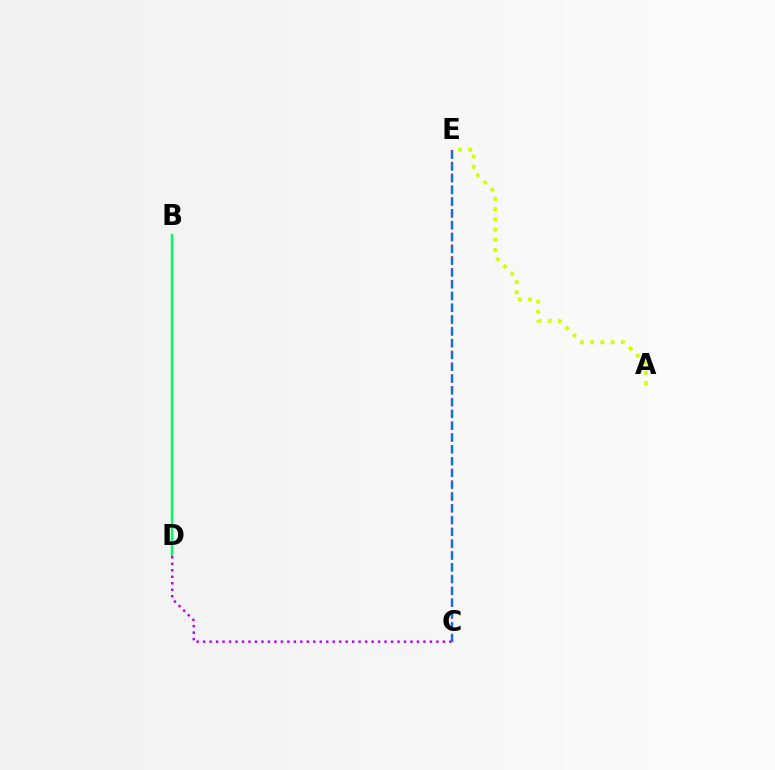{('A', 'E'): [{'color': '#d1ff00', 'line_style': 'dotted', 'thickness': 2.78}], ('C', 'E'): [{'color': '#ff0000', 'line_style': 'dashed', 'thickness': 1.6}, {'color': '#0074ff', 'line_style': 'dashed', 'thickness': 1.6}], ('B', 'D'): [{'color': '#00ff5c', 'line_style': 'solid', 'thickness': 1.76}], ('C', 'D'): [{'color': '#b900ff', 'line_style': 'dotted', 'thickness': 1.76}]}